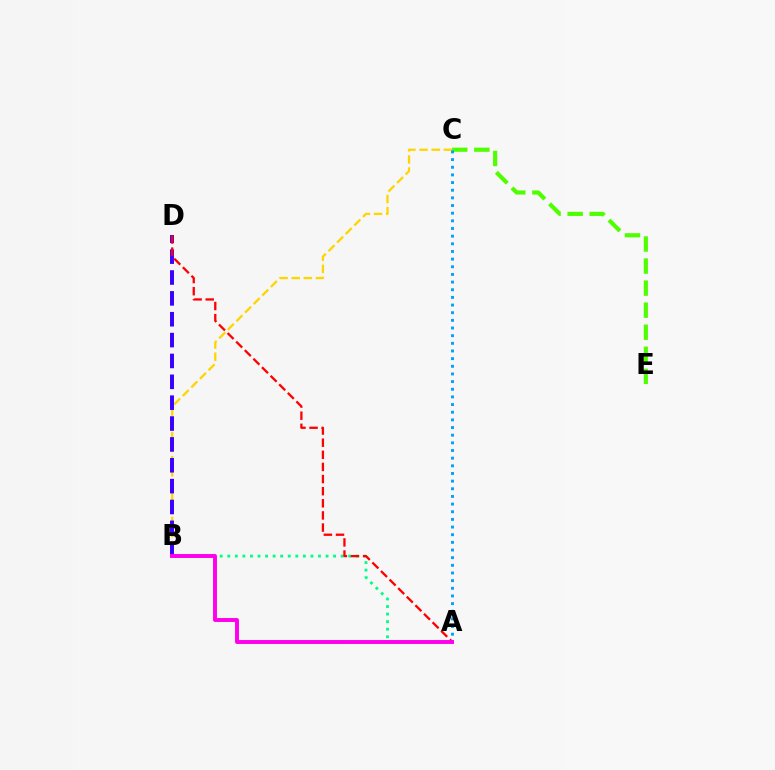{('B', 'C'): [{'color': '#ffd500', 'line_style': 'dashed', 'thickness': 1.65}], ('A', 'B'): [{'color': '#00ff86', 'line_style': 'dotted', 'thickness': 2.05}, {'color': '#ff00ed', 'line_style': 'solid', 'thickness': 2.82}], ('B', 'D'): [{'color': '#3700ff', 'line_style': 'dashed', 'thickness': 2.83}], ('C', 'E'): [{'color': '#4fff00', 'line_style': 'dashed', 'thickness': 3.0}], ('A', 'D'): [{'color': '#ff0000', 'line_style': 'dashed', 'thickness': 1.65}], ('A', 'C'): [{'color': '#009eff', 'line_style': 'dotted', 'thickness': 2.08}]}